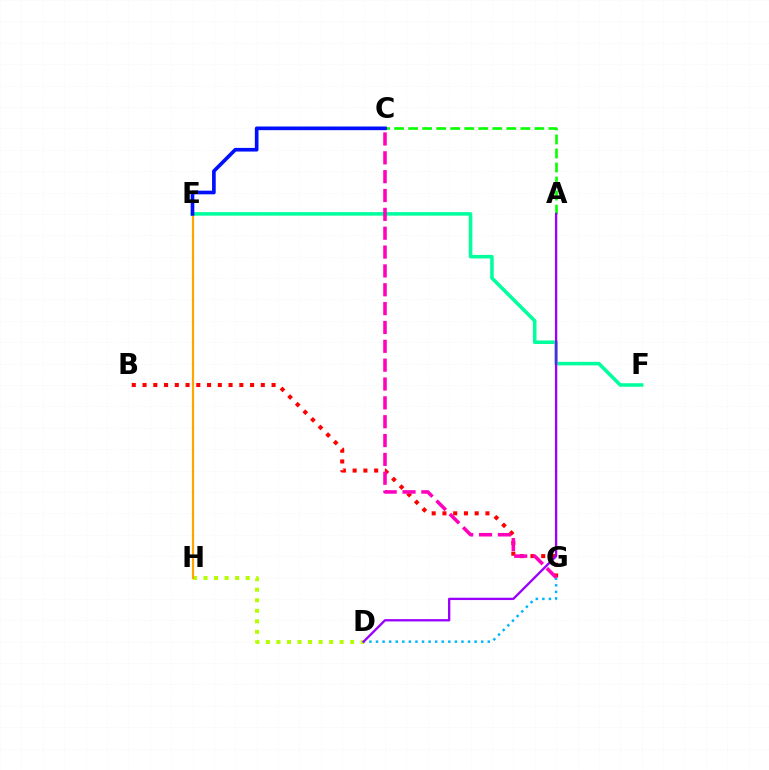{('E', 'F'): [{'color': '#00ff9d', 'line_style': 'solid', 'thickness': 2.55}], ('D', 'G'): [{'color': '#00b5ff', 'line_style': 'dotted', 'thickness': 1.79}], ('D', 'H'): [{'color': '#b3ff00', 'line_style': 'dotted', 'thickness': 2.86}], ('E', 'H'): [{'color': '#ffa500', 'line_style': 'solid', 'thickness': 1.58}], ('A', 'C'): [{'color': '#08ff00', 'line_style': 'dashed', 'thickness': 1.91}], ('C', 'E'): [{'color': '#0010ff', 'line_style': 'solid', 'thickness': 2.63}], ('B', 'G'): [{'color': '#ff0000', 'line_style': 'dotted', 'thickness': 2.92}], ('A', 'D'): [{'color': '#9b00ff', 'line_style': 'solid', 'thickness': 1.67}], ('C', 'G'): [{'color': '#ff00bd', 'line_style': 'dashed', 'thickness': 2.56}]}